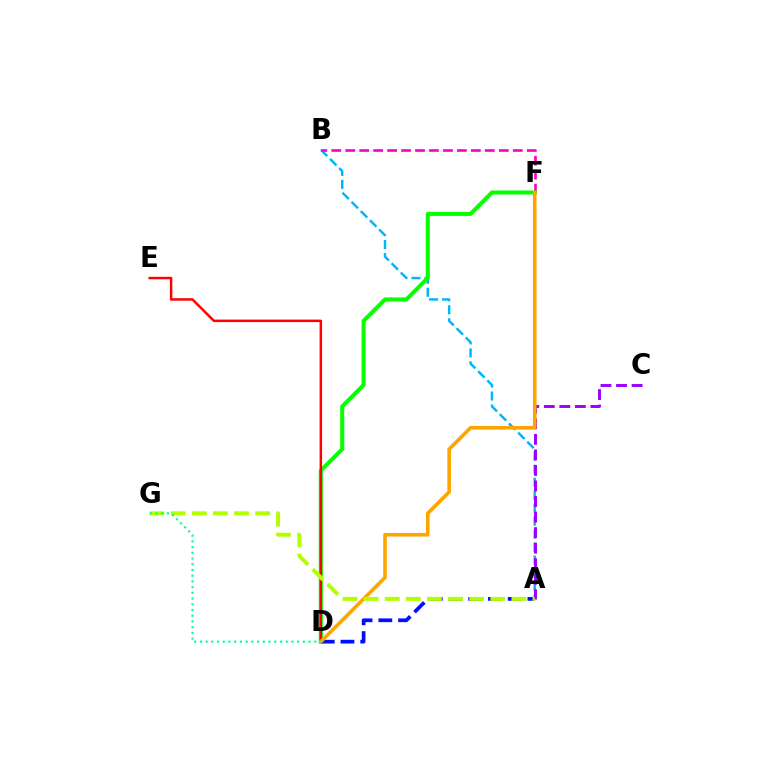{('A', 'B'): [{'color': '#00b5ff', 'line_style': 'dashed', 'thickness': 1.76}], ('B', 'F'): [{'color': '#ff00bd', 'line_style': 'dashed', 'thickness': 1.9}], ('D', 'F'): [{'color': '#08ff00', 'line_style': 'solid', 'thickness': 2.91}, {'color': '#ffa500', 'line_style': 'solid', 'thickness': 2.6}], ('A', 'D'): [{'color': '#0010ff', 'line_style': 'dashed', 'thickness': 2.68}], ('D', 'E'): [{'color': '#ff0000', 'line_style': 'solid', 'thickness': 1.78}], ('A', 'C'): [{'color': '#9b00ff', 'line_style': 'dashed', 'thickness': 2.11}], ('A', 'G'): [{'color': '#b3ff00', 'line_style': 'dashed', 'thickness': 2.87}], ('D', 'G'): [{'color': '#00ff9d', 'line_style': 'dotted', 'thickness': 1.55}]}